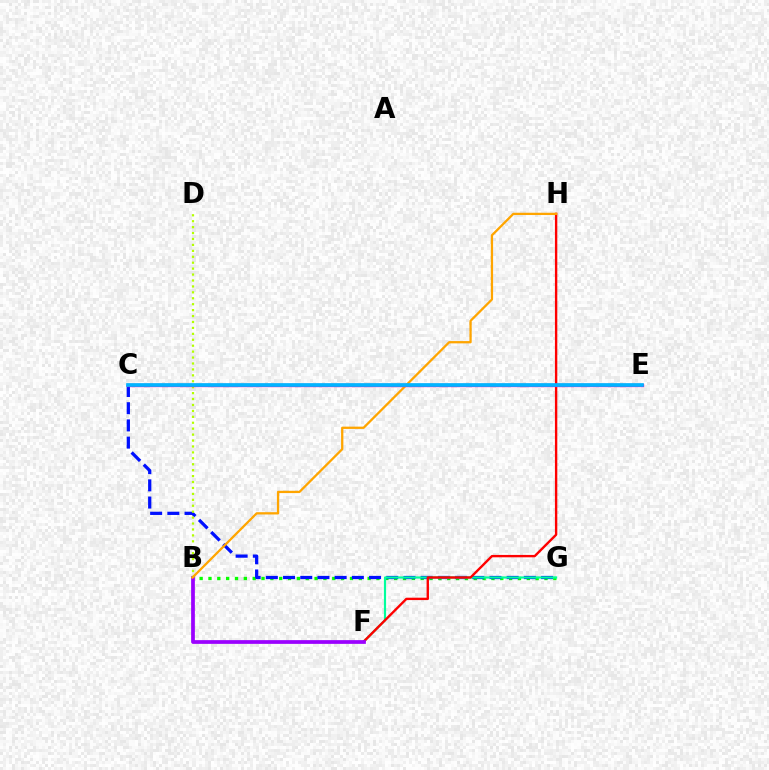{('B', 'G'): [{'color': '#08ff00', 'line_style': 'dotted', 'thickness': 2.4}], ('C', 'G'): [{'color': '#0010ff', 'line_style': 'dashed', 'thickness': 2.34}], ('F', 'G'): [{'color': '#00ff9d', 'line_style': 'solid', 'thickness': 1.56}], ('F', 'H'): [{'color': '#ff0000', 'line_style': 'solid', 'thickness': 1.71}], ('B', 'F'): [{'color': '#9b00ff', 'line_style': 'solid', 'thickness': 2.69}], ('B', 'D'): [{'color': '#b3ff00', 'line_style': 'dotted', 'thickness': 1.61}], ('B', 'H'): [{'color': '#ffa500', 'line_style': 'solid', 'thickness': 1.64}], ('C', 'E'): [{'color': '#ff00bd', 'line_style': 'solid', 'thickness': 2.39}, {'color': '#00b5ff', 'line_style': 'solid', 'thickness': 2.64}]}